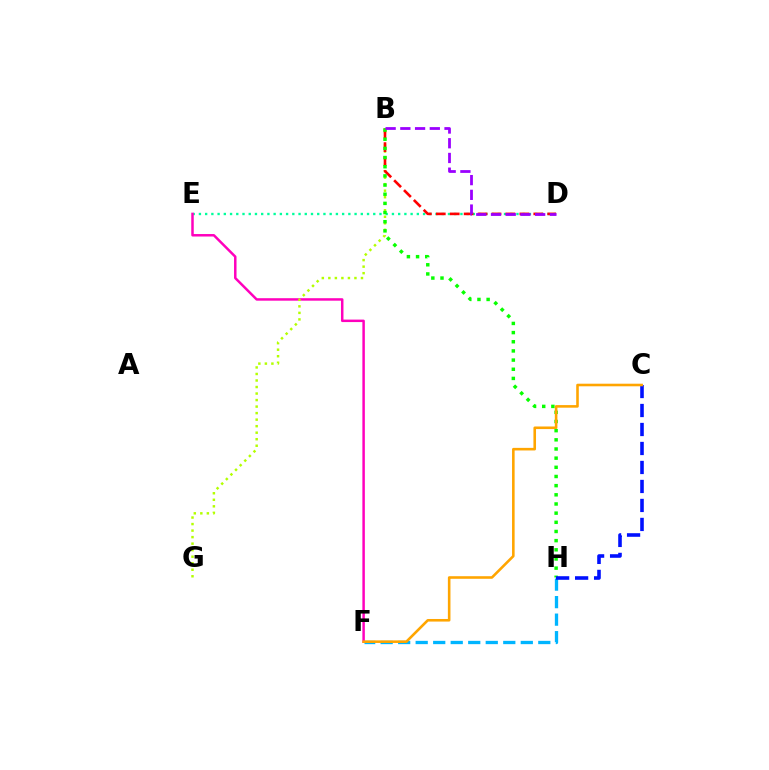{('D', 'E'): [{'color': '#00ff9d', 'line_style': 'dotted', 'thickness': 1.69}], ('E', 'F'): [{'color': '#ff00bd', 'line_style': 'solid', 'thickness': 1.79}], ('B', 'G'): [{'color': '#b3ff00', 'line_style': 'dotted', 'thickness': 1.77}], ('F', 'H'): [{'color': '#00b5ff', 'line_style': 'dashed', 'thickness': 2.38}], ('B', 'D'): [{'color': '#ff0000', 'line_style': 'dashed', 'thickness': 1.89}, {'color': '#9b00ff', 'line_style': 'dashed', 'thickness': 2.0}], ('B', 'H'): [{'color': '#08ff00', 'line_style': 'dotted', 'thickness': 2.49}], ('C', 'H'): [{'color': '#0010ff', 'line_style': 'dashed', 'thickness': 2.58}], ('C', 'F'): [{'color': '#ffa500', 'line_style': 'solid', 'thickness': 1.86}]}